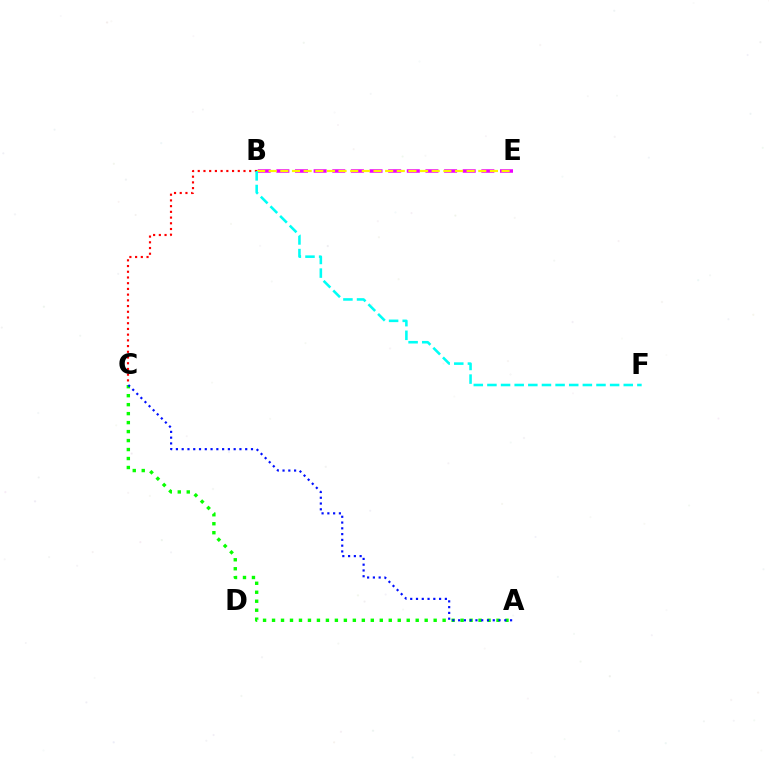{('B', 'C'): [{'color': '#ff0000', 'line_style': 'dotted', 'thickness': 1.55}], ('B', 'E'): [{'color': '#ee00ff', 'line_style': 'dashed', 'thickness': 2.53}, {'color': '#fcf500', 'line_style': 'dashed', 'thickness': 1.58}], ('A', 'C'): [{'color': '#08ff00', 'line_style': 'dotted', 'thickness': 2.44}, {'color': '#0010ff', 'line_style': 'dotted', 'thickness': 1.57}], ('B', 'F'): [{'color': '#00fff6', 'line_style': 'dashed', 'thickness': 1.85}]}